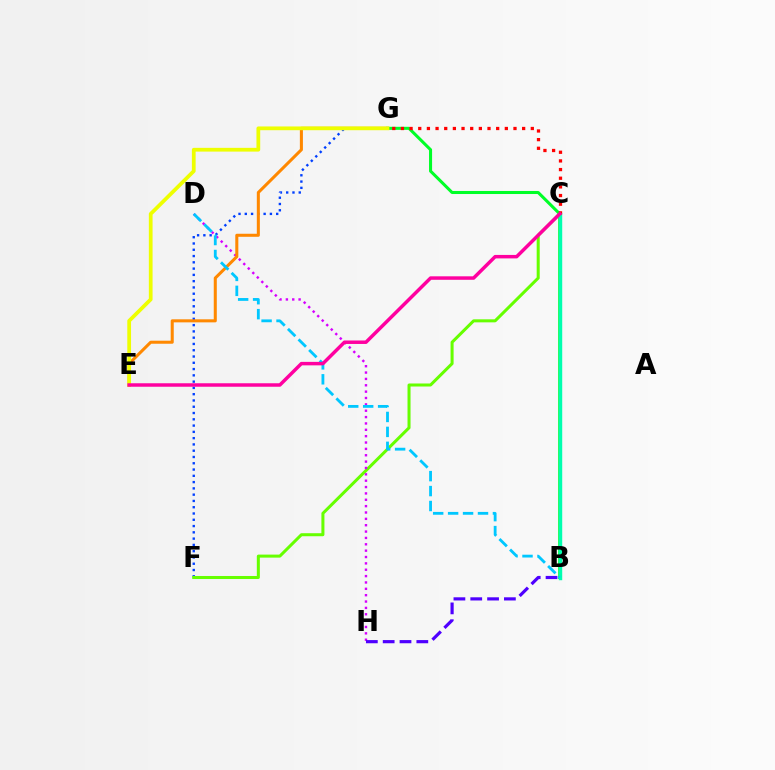{('F', 'G'): [{'color': '#003fff', 'line_style': 'dotted', 'thickness': 1.71}], ('C', 'F'): [{'color': '#66ff00', 'line_style': 'solid', 'thickness': 2.18}], ('D', 'H'): [{'color': '#d600ff', 'line_style': 'dotted', 'thickness': 1.73}], ('B', 'G'): [{'color': '#00ff27', 'line_style': 'solid', 'thickness': 2.19}], ('B', 'H'): [{'color': '#4f00ff', 'line_style': 'dashed', 'thickness': 2.29}], ('B', 'C'): [{'color': '#00ffaf', 'line_style': 'solid', 'thickness': 2.47}], ('E', 'G'): [{'color': '#ff8800', 'line_style': 'solid', 'thickness': 2.19}, {'color': '#eeff00', 'line_style': 'solid', 'thickness': 2.7}], ('B', 'D'): [{'color': '#00c7ff', 'line_style': 'dashed', 'thickness': 2.03}], ('C', 'G'): [{'color': '#ff0000', 'line_style': 'dotted', 'thickness': 2.35}], ('C', 'E'): [{'color': '#ff00a0', 'line_style': 'solid', 'thickness': 2.5}]}